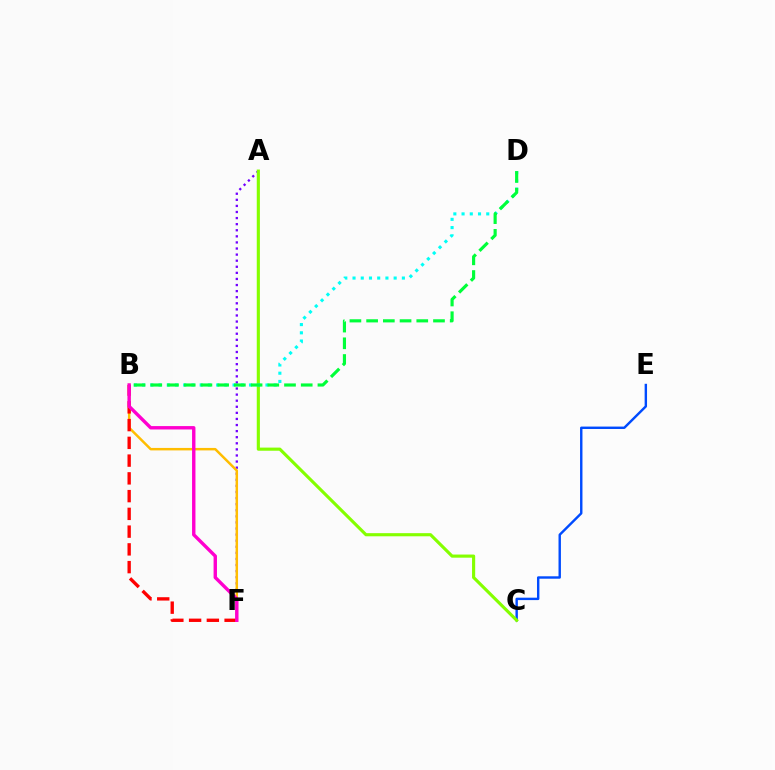{('A', 'F'): [{'color': '#7200ff', 'line_style': 'dotted', 'thickness': 1.65}], ('B', 'F'): [{'color': '#ffbd00', 'line_style': 'solid', 'thickness': 1.78}, {'color': '#ff0000', 'line_style': 'dashed', 'thickness': 2.41}, {'color': '#ff00cf', 'line_style': 'solid', 'thickness': 2.44}], ('C', 'E'): [{'color': '#004bff', 'line_style': 'solid', 'thickness': 1.74}], ('A', 'C'): [{'color': '#84ff00', 'line_style': 'solid', 'thickness': 2.26}], ('B', 'D'): [{'color': '#00fff6', 'line_style': 'dotted', 'thickness': 2.23}, {'color': '#00ff39', 'line_style': 'dashed', 'thickness': 2.27}]}